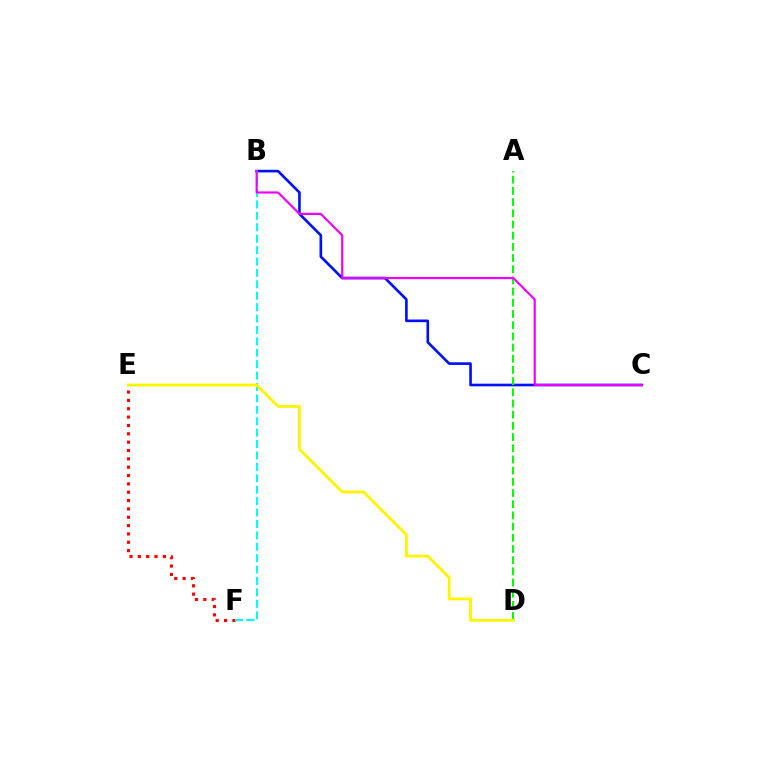{('E', 'F'): [{'color': '#ff0000', 'line_style': 'dotted', 'thickness': 2.27}], ('B', 'C'): [{'color': '#0010ff', 'line_style': 'solid', 'thickness': 1.9}, {'color': '#ee00ff', 'line_style': 'solid', 'thickness': 1.56}], ('B', 'F'): [{'color': '#00fff6', 'line_style': 'dashed', 'thickness': 1.55}], ('A', 'D'): [{'color': '#08ff00', 'line_style': 'dashed', 'thickness': 1.52}], ('D', 'E'): [{'color': '#fcf500', 'line_style': 'solid', 'thickness': 2.05}]}